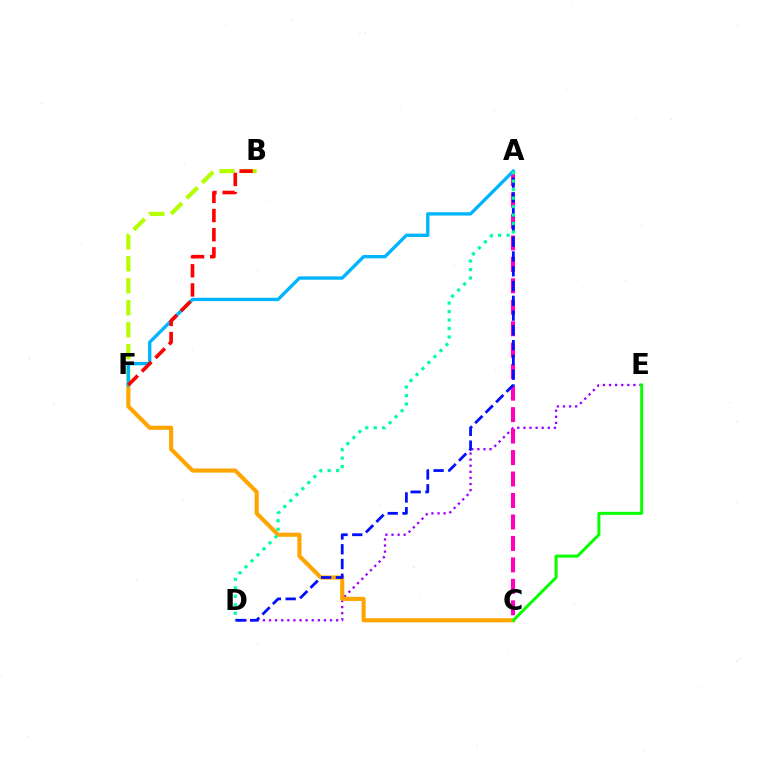{('D', 'E'): [{'color': '#9b00ff', 'line_style': 'dotted', 'thickness': 1.66}], ('A', 'C'): [{'color': '#ff00bd', 'line_style': 'dashed', 'thickness': 2.92}], ('C', 'F'): [{'color': '#ffa500', 'line_style': 'solid', 'thickness': 2.96}], ('B', 'F'): [{'color': '#b3ff00', 'line_style': 'dashed', 'thickness': 2.99}, {'color': '#ff0000', 'line_style': 'dashed', 'thickness': 2.6}], ('A', 'F'): [{'color': '#00b5ff', 'line_style': 'solid', 'thickness': 2.4}], ('A', 'D'): [{'color': '#0010ff', 'line_style': 'dashed', 'thickness': 2.01}, {'color': '#00ff9d', 'line_style': 'dotted', 'thickness': 2.3}], ('C', 'E'): [{'color': '#08ff00', 'line_style': 'solid', 'thickness': 2.15}]}